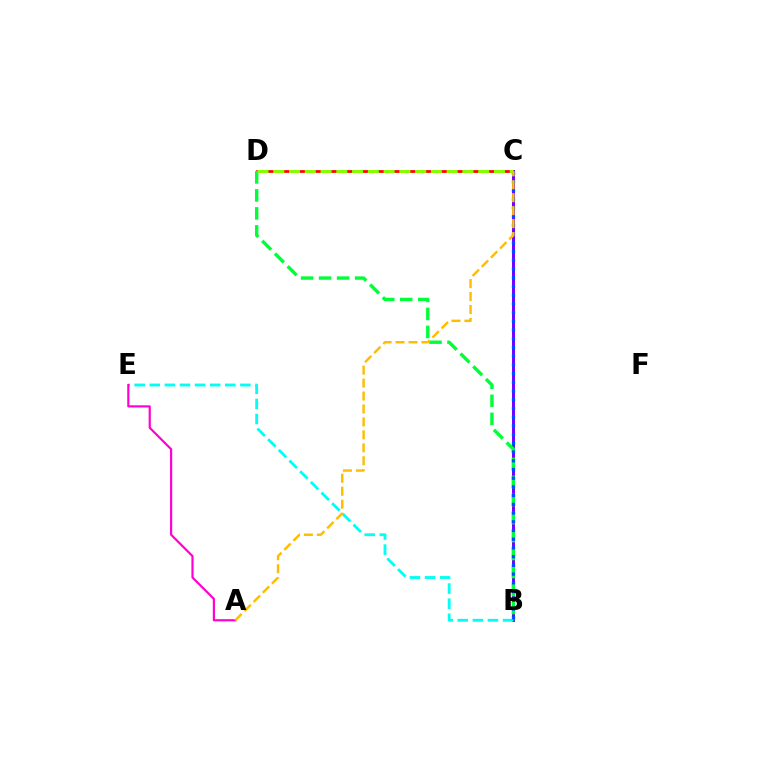{('C', 'D'): [{'color': '#ff0000', 'line_style': 'solid', 'thickness': 1.96}, {'color': '#84ff00', 'line_style': 'dashed', 'thickness': 2.14}], ('B', 'C'): [{'color': '#7200ff', 'line_style': 'solid', 'thickness': 2.13}, {'color': '#004bff', 'line_style': 'dotted', 'thickness': 2.37}], ('B', 'E'): [{'color': '#00fff6', 'line_style': 'dashed', 'thickness': 2.05}], ('B', 'D'): [{'color': '#00ff39', 'line_style': 'dashed', 'thickness': 2.45}], ('A', 'E'): [{'color': '#ff00cf', 'line_style': 'solid', 'thickness': 1.57}], ('A', 'C'): [{'color': '#ffbd00', 'line_style': 'dashed', 'thickness': 1.76}]}